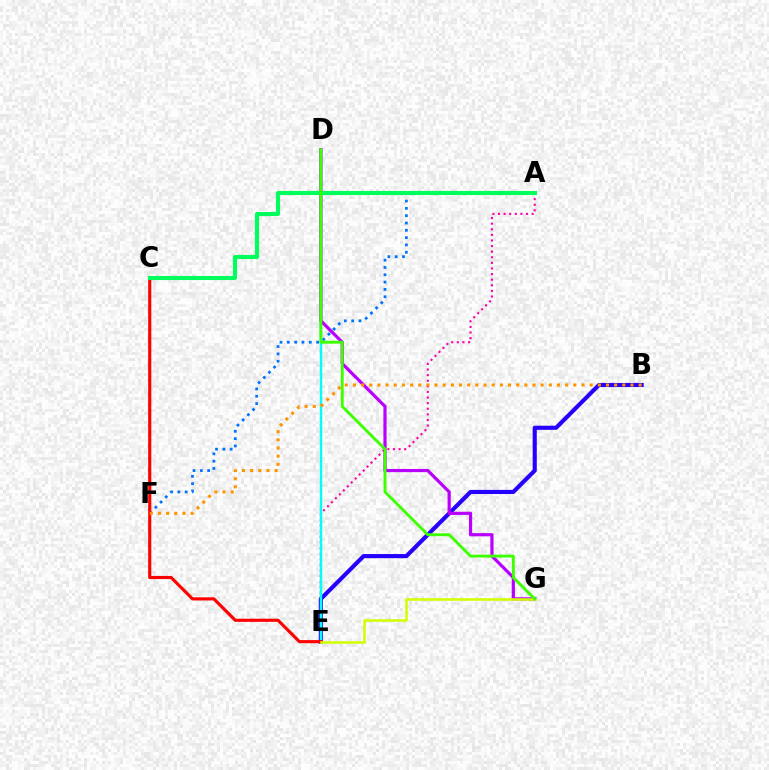{('A', 'E'): [{'color': '#ff00ac', 'line_style': 'dotted', 'thickness': 1.52}], ('B', 'E'): [{'color': '#2500ff', 'line_style': 'solid', 'thickness': 2.97}], ('A', 'F'): [{'color': '#0074ff', 'line_style': 'dotted', 'thickness': 1.99}], ('D', 'E'): [{'color': '#00fff6', 'line_style': 'solid', 'thickness': 1.77}], ('D', 'G'): [{'color': '#b900ff', 'line_style': 'solid', 'thickness': 2.3}, {'color': '#3dff00', 'line_style': 'solid', 'thickness': 2.07}], ('C', 'E'): [{'color': '#ff0000', 'line_style': 'solid', 'thickness': 2.26}], ('A', 'C'): [{'color': '#00ff5c', 'line_style': 'solid', 'thickness': 2.94}], ('E', 'G'): [{'color': '#d1ff00', 'line_style': 'solid', 'thickness': 1.83}], ('B', 'F'): [{'color': '#ff9400', 'line_style': 'dotted', 'thickness': 2.22}]}